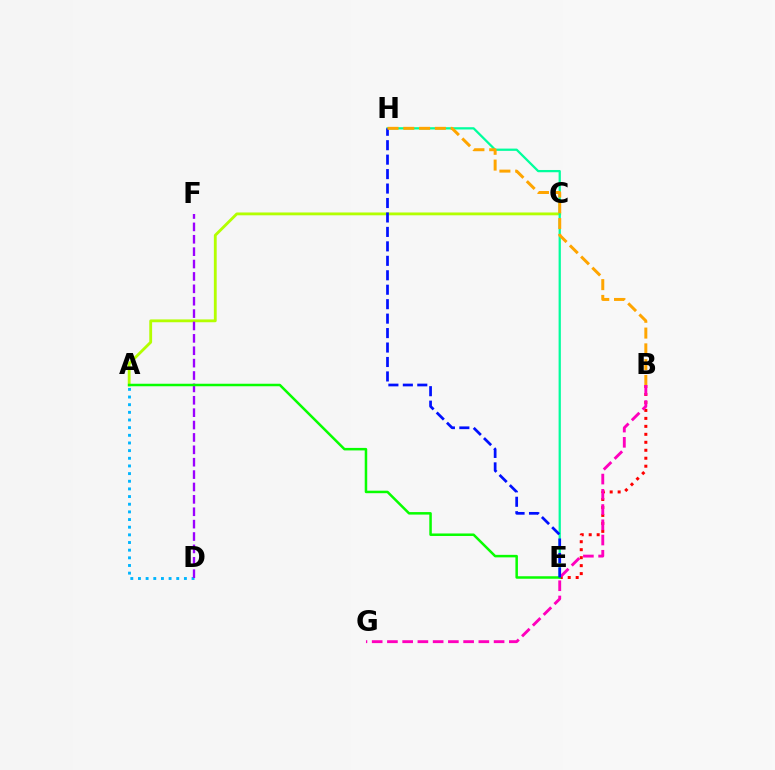{('A', 'C'): [{'color': '#b3ff00', 'line_style': 'solid', 'thickness': 2.03}], ('B', 'E'): [{'color': '#ff0000', 'line_style': 'dotted', 'thickness': 2.17}], ('E', 'H'): [{'color': '#00ff9d', 'line_style': 'solid', 'thickness': 1.62}, {'color': '#0010ff', 'line_style': 'dashed', 'thickness': 1.96}], ('B', 'G'): [{'color': '#ff00bd', 'line_style': 'dashed', 'thickness': 2.07}], ('A', 'D'): [{'color': '#00b5ff', 'line_style': 'dotted', 'thickness': 2.08}], ('D', 'F'): [{'color': '#9b00ff', 'line_style': 'dashed', 'thickness': 1.68}], ('A', 'E'): [{'color': '#08ff00', 'line_style': 'solid', 'thickness': 1.81}], ('B', 'H'): [{'color': '#ffa500', 'line_style': 'dashed', 'thickness': 2.14}]}